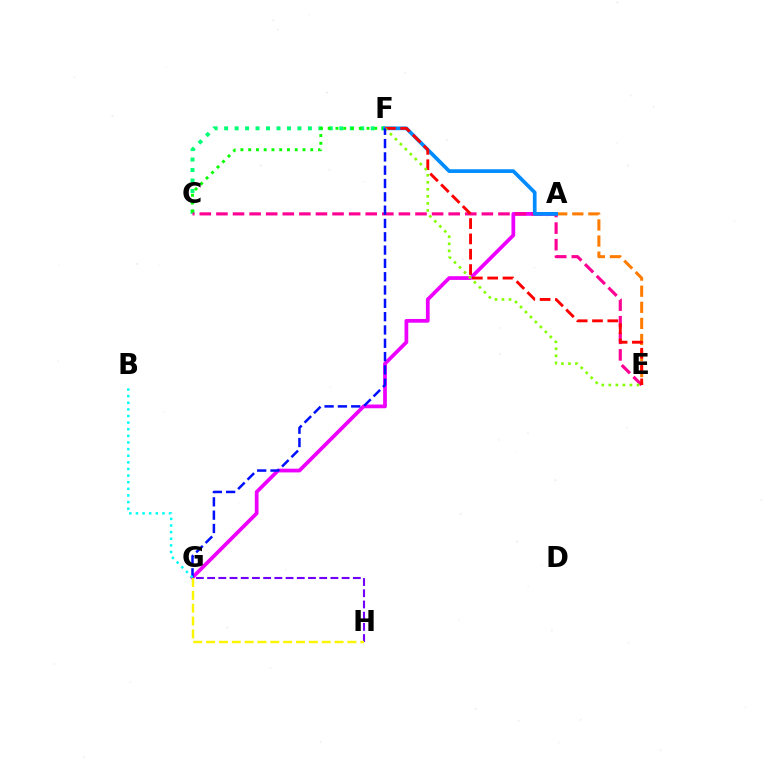{('A', 'G'): [{'color': '#ee00ff', 'line_style': 'solid', 'thickness': 2.7}], ('C', 'F'): [{'color': '#00ff74', 'line_style': 'dotted', 'thickness': 2.84}, {'color': '#08ff00', 'line_style': 'dotted', 'thickness': 2.11}], ('A', 'E'): [{'color': '#ff7c00', 'line_style': 'dashed', 'thickness': 2.18}], ('C', 'E'): [{'color': '#ff0094', 'line_style': 'dashed', 'thickness': 2.25}], ('A', 'F'): [{'color': '#008cff', 'line_style': 'solid', 'thickness': 2.67}], ('E', 'F'): [{'color': '#ff0000', 'line_style': 'dashed', 'thickness': 2.08}, {'color': '#84ff00', 'line_style': 'dotted', 'thickness': 1.91}], ('G', 'H'): [{'color': '#7200ff', 'line_style': 'dashed', 'thickness': 1.52}, {'color': '#fcf500', 'line_style': 'dashed', 'thickness': 1.75}], ('F', 'G'): [{'color': '#0010ff', 'line_style': 'dashed', 'thickness': 1.81}], ('B', 'G'): [{'color': '#00fff6', 'line_style': 'dotted', 'thickness': 1.8}]}